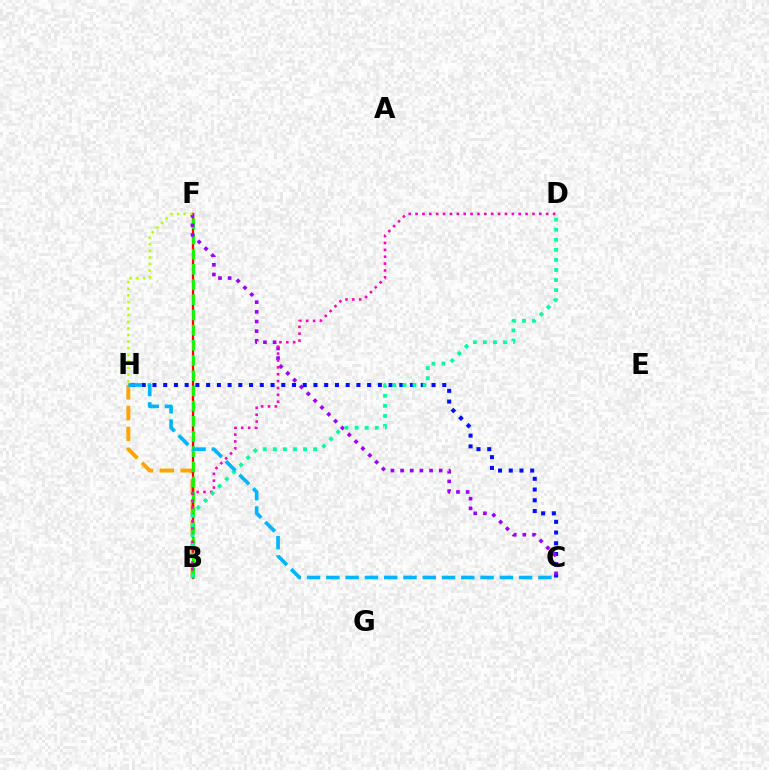{('B', 'H'): [{'color': '#ffa500', 'line_style': 'dashed', 'thickness': 2.83}], ('B', 'F'): [{'color': '#ff0000', 'line_style': 'solid', 'thickness': 1.64}, {'color': '#08ff00', 'line_style': 'dashed', 'thickness': 2.06}], ('C', 'H'): [{'color': '#0010ff', 'line_style': 'dotted', 'thickness': 2.92}, {'color': '#00b5ff', 'line_style': 'dashed', 'thickness': 2.62}], ('C', 'F'): [{'color': '#9b00ff', 'line_style': 'dotted', 'thickness': 2.62}], ('F', 'H'): [{'color': '#b3ff00', 'line_style': 'dotted', 'thickness': 1.79}], ('B', 'D'): [{'color': '#ff00bd', 'line_style': 'dotted', 'thickness': 1.87}, {'color': '#00ff9d', 'line_style': 'dotted', 'thickness': 2.74}]}